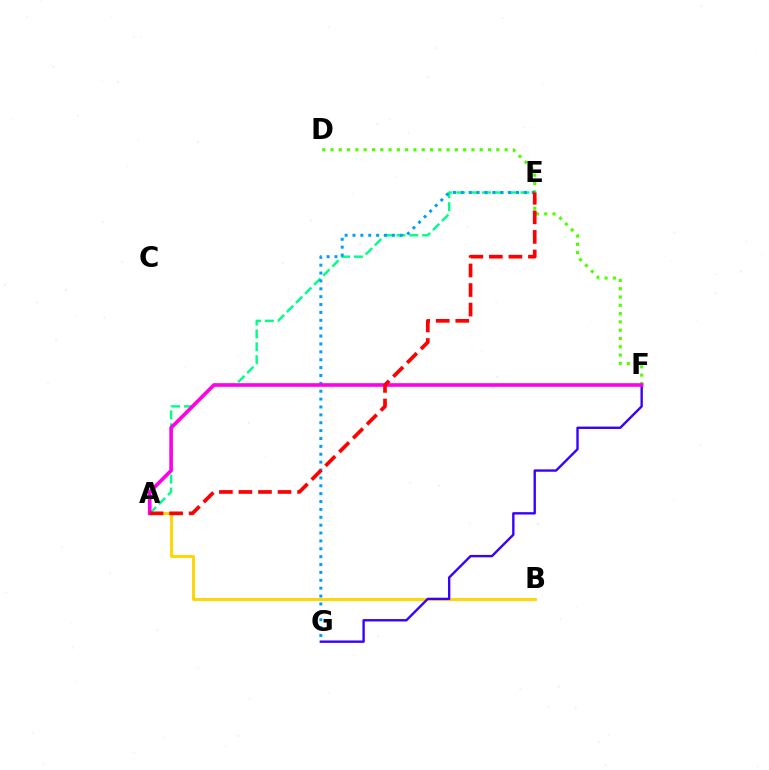{('A', 'B'): [{'color': '#ffd500', 'line_style': 'solid', 'thickness': 2.08}], ('F', 'G'): [{'color': '#3700ff', 'line_style': 'solid', 'thickness': 1.71}], ('A', 'E'): [{'color': '#00ff86', 'line_style': 'dashed', 'thickness': 1.75}, {'color': '#ff0000', 'line_style': 'dashed', 'thickness': 2.66}], ('D', 'F'): [{'color': '#4fff00', 'line_style': 'dotted', 'thickness': 2.25}], ('E', 'G'): [{'color': '#009eff', 'line_style': 'dotted', 'thickness': 2.14}], ('A', 'F'): [{'color': '#ff00ed', 'line_style': 'solid', 'thickness': 2.61}]}